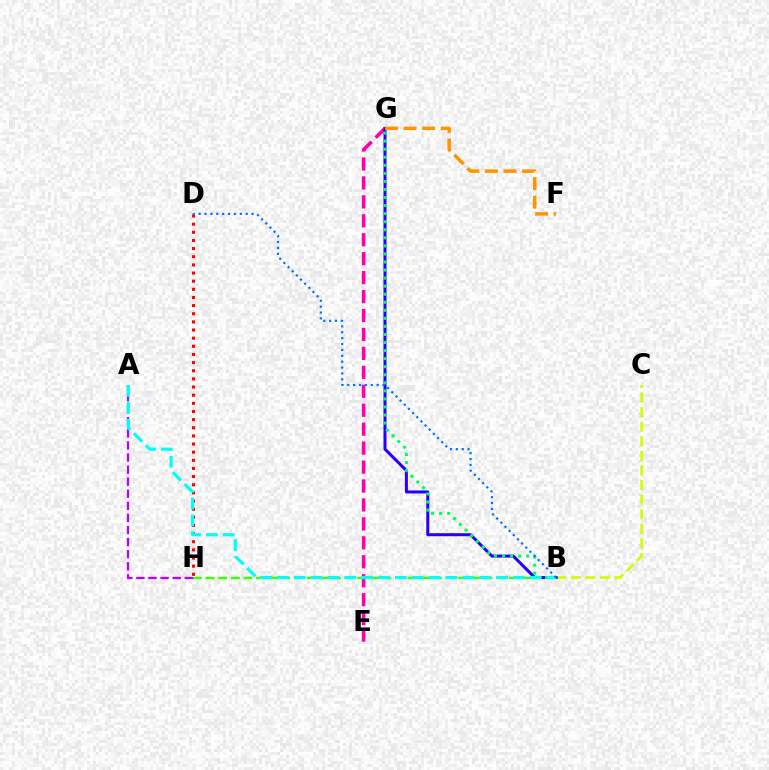{('E', 'G'): [{'color': '#ff00ac', 'line_style': 'dashed', 'thickness': 2.57}], ('B', 'C'): [{'color': '#d1ff00', 'line_style': 'dashed', 'thickness': 1.98}], ('B', 'H'): [{'color': '#3dff00', 'line_style': 'dashed', 'thickness': 1.72}], ('B', 'G'): [{'color': '#2500ff', 'line_style': 'solid', 'thickness': 2.17}, {'color': '#00ff5c', 'line_style': 'dotted', 'thickness': 2.19}], ('A', 'H'): [{'color': '#b900ff', 'line_style': 'dashed', 'thickness': 1.64}], ('D', 'H'): [{'color': '#ff0000', 'line_style': 'dotted', 'thickness': 2.21}], ('A', 'B'): [{'color': '#00fff6', 'line_style': 'dashed', 'thickness': 2.29}], ('F', 'G'): [{'color': '#ff9400', 'line_style': 'dashed', 'thickness': 2.53}], ('B', 'D'): [{'color': '#0074ff', 'line_style': 'dotted', 'thickness': 1.6}]}